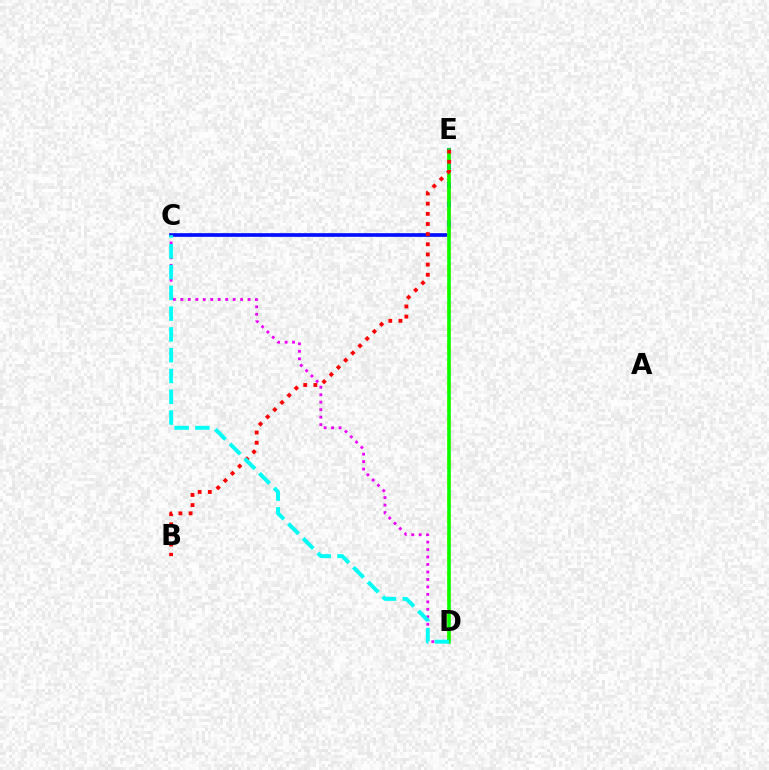{('C', 'E'): [{'color': '#0010ff', 'line_style': 'solid', 'thickness': 2.65}], ('D', 'E'): [{'color': '#fcf500', 'line_style': 'dashed', 'thickness': 2.59}, {'color': '#08ff00', 'line_style': 'solid', 'thickness': 2.57}], ('B', 'E'): [{'color': '#ff0000', 'line_style': 'dotted', 'thickness': 2.76}], ('C', 'D'): [{'color': '#ee00ff', 'line_style': 'dotted', 'thickness': 2.03}, {'color': '#00fff6', 'line_style': 'dashed', 'thickness': 2.82}]}